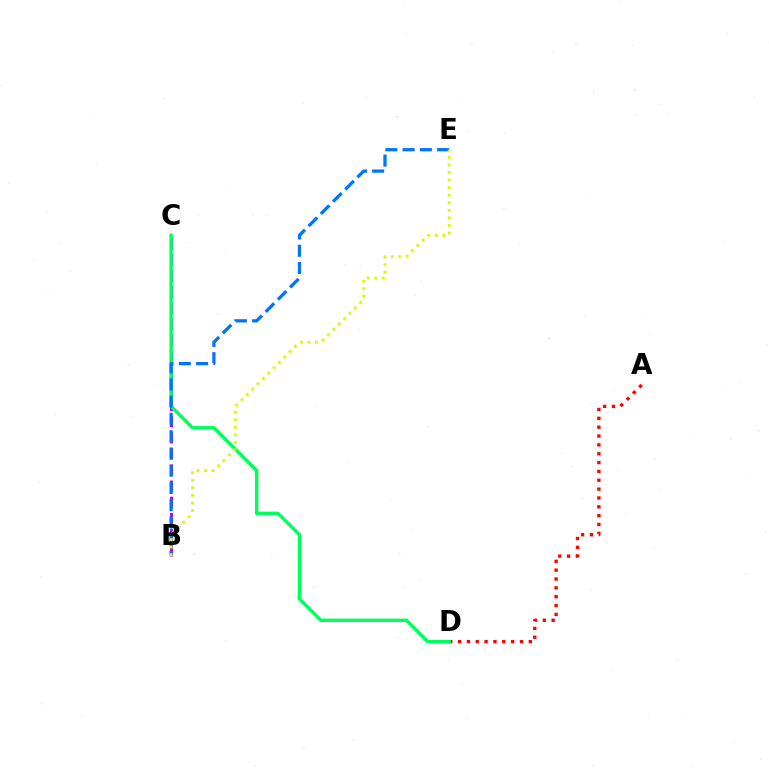{('A', 'D'): [{'color': '#ff0000', 'line_style': 'dotted', 'thickness': 2.4}], ('B', 'C'): [{'color': '#b900ff', 'line_style': 'dashed', 'thickness': 2.2}], ('C', 'D'): [{'color': '#00ff5c', 'line_style': 'solid', 'thickness': 2.45}], ('B', 'E'): [{'color': '#0074ff', 'line_style': 'dashed', 'thickness': 2.34}, {'color': '#d1ff00', 'line_style': 'dotted', 'thickness': 2.06}]}